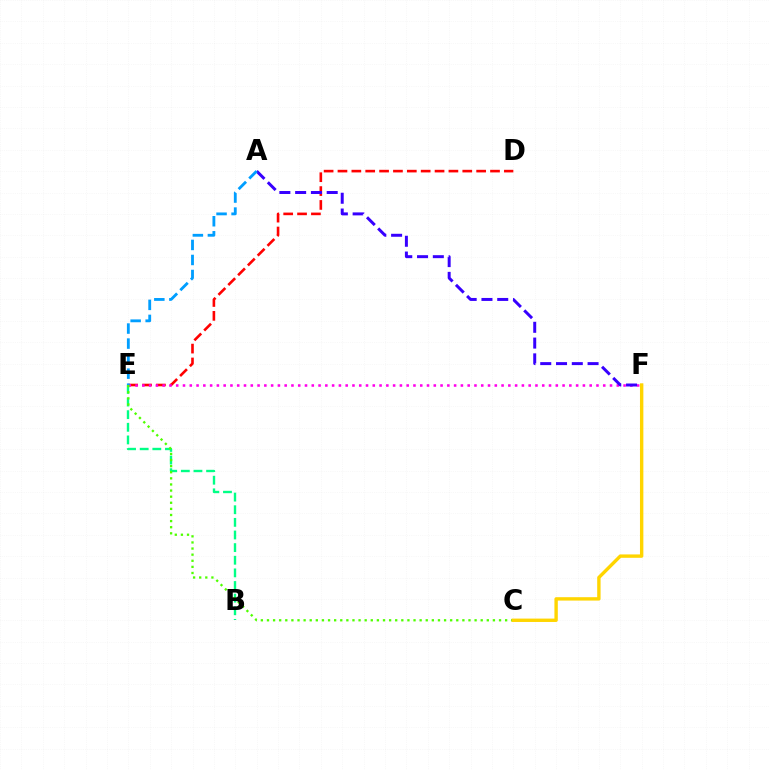{('B', 'E'): [{'color': '#00ff86', 'line_style': 'dashed', 'thickness': 1.72}], ('D', 'E'): [{'color': '#ff0000', 'line_style': 'dashed', 'thickness': 1.88}], ('E', 'F'): [{'color': '#ff00ed', 'line_style': 'dotted', 'thickness': 1.84}], ('C', 'E'): [{'color': '#4fff00', 'line_style': 'dotted', 'thickness': 1.66}], ('A', 'F'): [{'color': '#3700ff', 'line_style': 'dashed', 'thickness': 2.14}], ('C', 'F'): [{'color': '#ffd500', 'line_style': 'solid', 'thickness': 2.44}], ('A', 'E'): [{'color': '#009eff', 'line_style': 'dashed', 'thickness': 2.04}]}